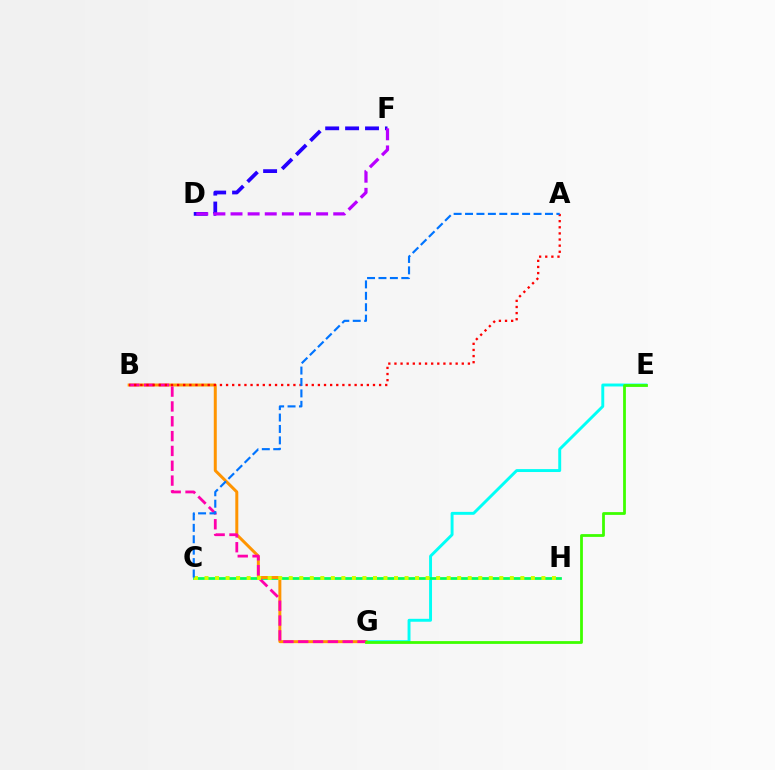{('E', 'G'): [{'color': '#00fff6', 'line_style': 'solid', 'thickness': 2.11}, {'color': '#3dff00', 'line_style': 'solid', 'thickness': 2.0}], ('C', 'H'): [{'color': '#00ff5c', 'line_style': 'solid', 'thickness': 1.98}, {'color': '#d1ff00', 'line_style': 'dotted', 'thickness': 2.86}], ('B', 'G'): [{'color': '#ff9400', 'line_style': 'solid', 'thickness': 2.15}, {'color': '#ff00ac', 'line_style': 'dashed', 'thickness': 2.01}], ('D', 'F'): [{'color': '#2500ff', 'line_style': 'dashed', 'thickness': 2.71}, {'color': '#b900ff', 'line_style': 'dashed', 'thickness': 2.33}], ('A', 'B'): [{'color': '#ff0000', 'line_style': 'dotted', 'thickness': 1.66}], ('A', 'C'): [{'color': '#0074ff', 'line_style': 'dashed', 'thickness': 1.55}]}